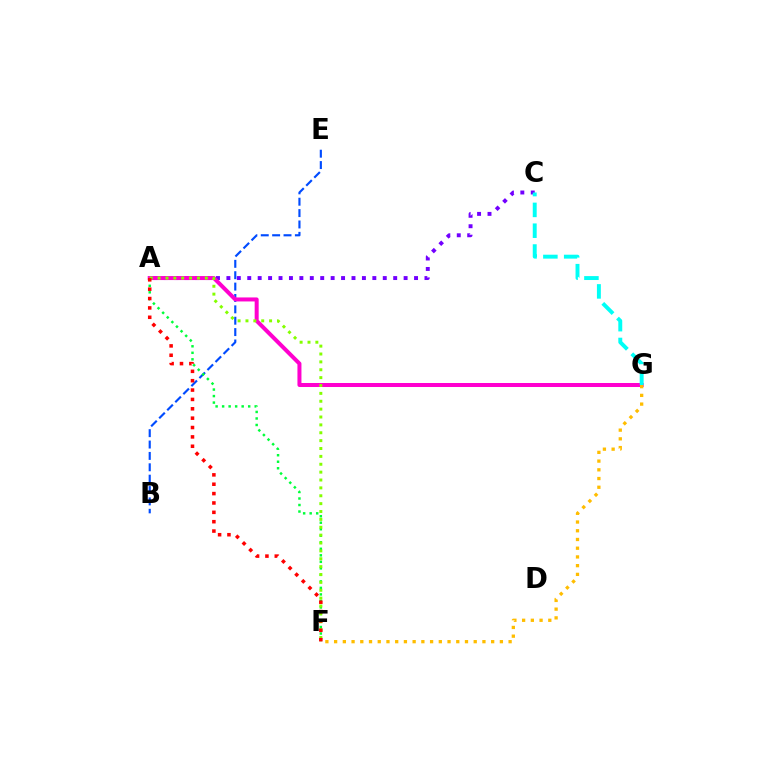{('B', 'E'): [{'color': '#004bff', 'line_style': 'dashed', 'thickness': 1.55}], ('A', 'C'): [{'color': '#7200ff', 'line_style': 'dotted', 'thickness': 2.83}], ('A', 'G'): [{'color': '#ff00cf', 'line_style': 'solid', 'thickness': 2.89}], ('C', 'G'): [{'color': '#00fff6', 'line_style': 'dashed', 'thickness': 2.83}], ('A', 'F'): [{'color': '#00ff39', 'line_style': 'dotted', 'thickness': 1.77}, {'color': '#84ff00', 'line_style': 'dotted', 'thickness': 2.14}, {'color': '#ff0000', 'line_style': 'dotted', 'thickness': 2.54}], ('F', 'G'): [{'color': '#ffbd00', 'line_style': 'dotted', 'thickness': 2.37}]}